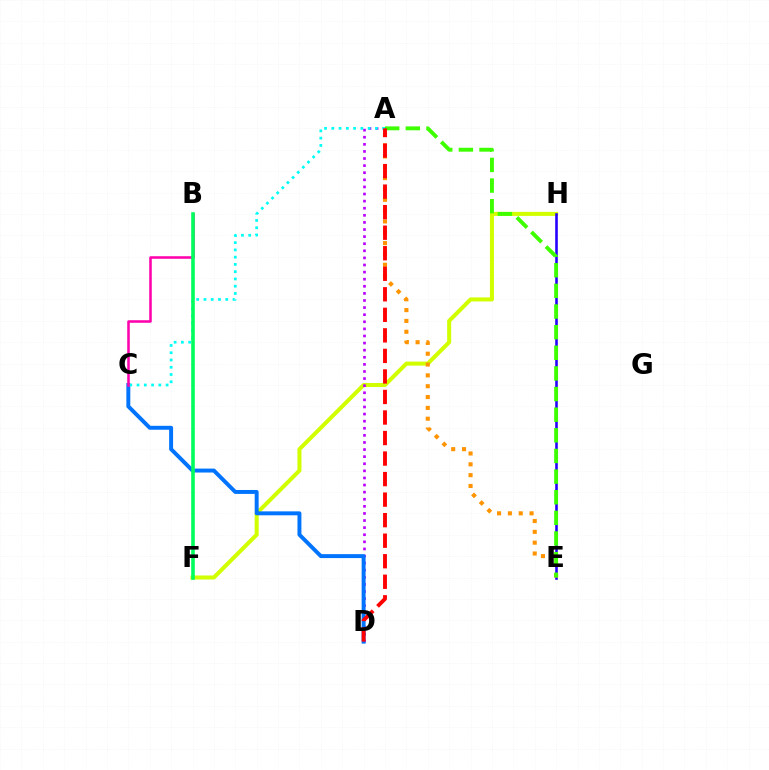{('F', 'H'): [{'color': '#d1ff00', 'line_style': 'solid', 'thickness': 2.91}], ('E', 'H'): [{'color': '#2500ff', 'line_style': 'solid', 'thickness': 1.87}], ('A', 'E'): [{'color': '#ff9400', 'line_style': 'dotted', 'thickness': 2.94}, {'color': '#3dff00', 'line_style': 'dashed', 'thickness': 2.8}], ('A', 'D'): [{'color': '#b900ff', 'line_style': 'dotted', 'thickness': 1.93}, {'color': '#ff0000', 'line_style': 'dashed', 'thickness': 2.79}], ('C', 'D'): [{'color': '#0074ff', 'line_style': 'solid', 'thickness': 2.84}], ('A', 'C'): [{'color': '#00fff6', 'line_style': 'dotted', 'thickness': 1.97}], ('B', 'C'): [{'color': '#ff00ac', 'line_style': 'solid', 'thickness': 1.83}], ('B', 'F'): [{'color': '#00ff5c', 'line_style': 'solid', 'thickness': 2.58}]}